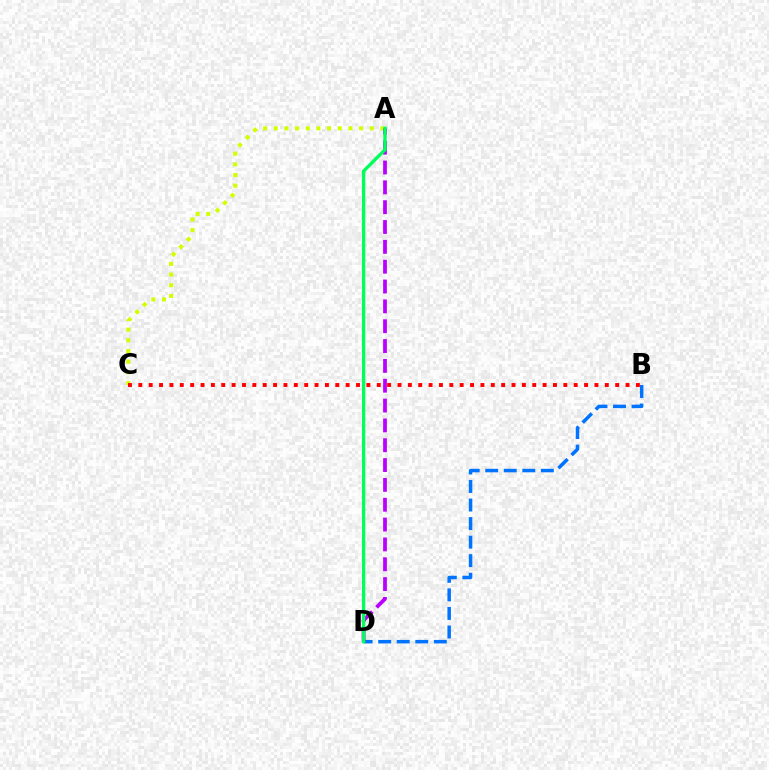{('B', 'D'): [{'color': '#0074ff', 'line_style': 'dashed', 'thickness': 2.52}], ('A', 'C'): [{'color': '#d1ff00', 'line_style': 'dotted', 'thickness': 2.9}], ('A', 'D'): [{'color': '#b900ff', 'line_style': 'dashed', 'thickness': 2.69}, {'color': '#00ff5c', 'line_style': 'solid', 'thickness': 2.4}], ('B', 'C'): [{'color': '#ff0000', 'line_style': 'dotted', 'thickness': 2.82}]}